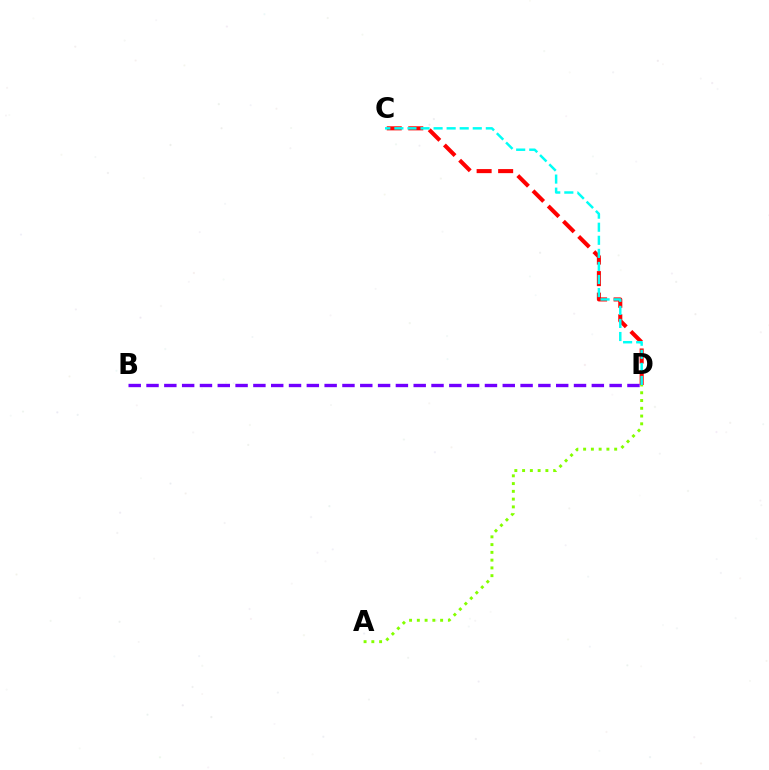{('C', 'D'): [{'color': '#ff0000', 'line_style': 'dashed', 'thickness': 2.92}, {'color': '#00fff6', 'line_style': 'dashed', 'thickness': 1.77}], ('B', 'D'): [{'color': '#7200ff', 'line_style': 'dashed', 'thickness': 2.42}], ('A', 'D'): [{'color': '#84ff00', 'line_style': 'dotted', 'thickness': 2.11}]}